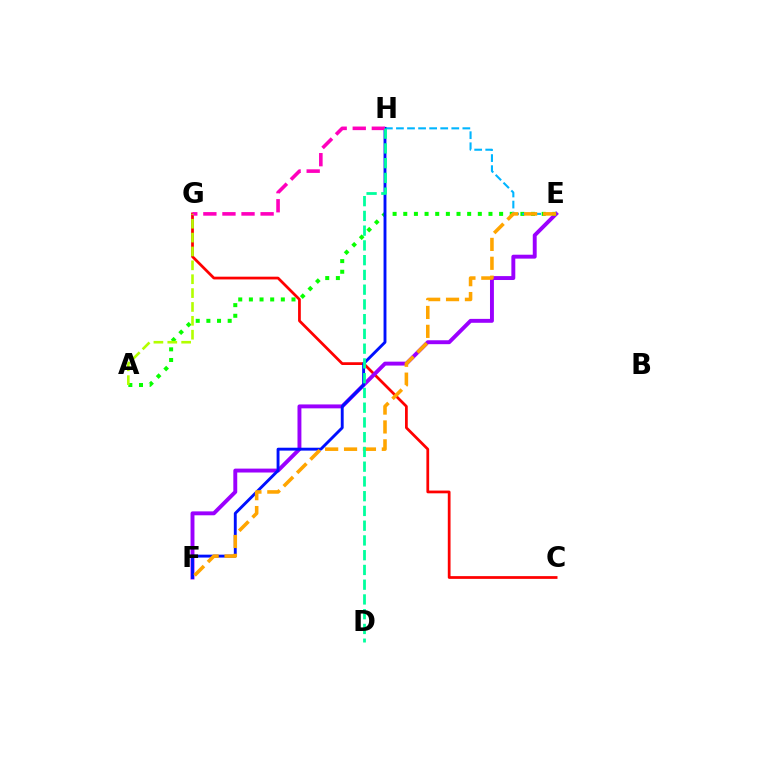{('C', 'G'): [{'color': '#ff0000', 'line_style': 'solid', 'thickness': 1.98}], ('E', 'F'): [{'color': '#9b00ff', 'line_style': 'solid', 'thickness': 2.82}, {'color': '#ffa500', 'line_style': 'dashed', 'thickness': 2.57}], ('A', 'E'): [{'color': '#08ff00', 'line_style': 'dotted', 'thickness': 2.89}], ('E', 'H'): [{'color': '#00b5ff', 'line_style': 'dashed', 'thickness': 1.5}], ('F', 'H'): [{'color': '#0010ff', 'line_style': 'solid', 'thickness': 2.08}], ('G', 'H'): [{'color': '#ff00bd', 'line_style': 'dashed', 'thickness': 2.59}], ('A', 'G'): [{'color': '#b3ff00', 'line_style': 'dashed', 'thickness': 1.88}], ('D', 'H'): [{'color': '#00ff9d', 'line_style': 'dashed', 'thickness': 2.0}]}